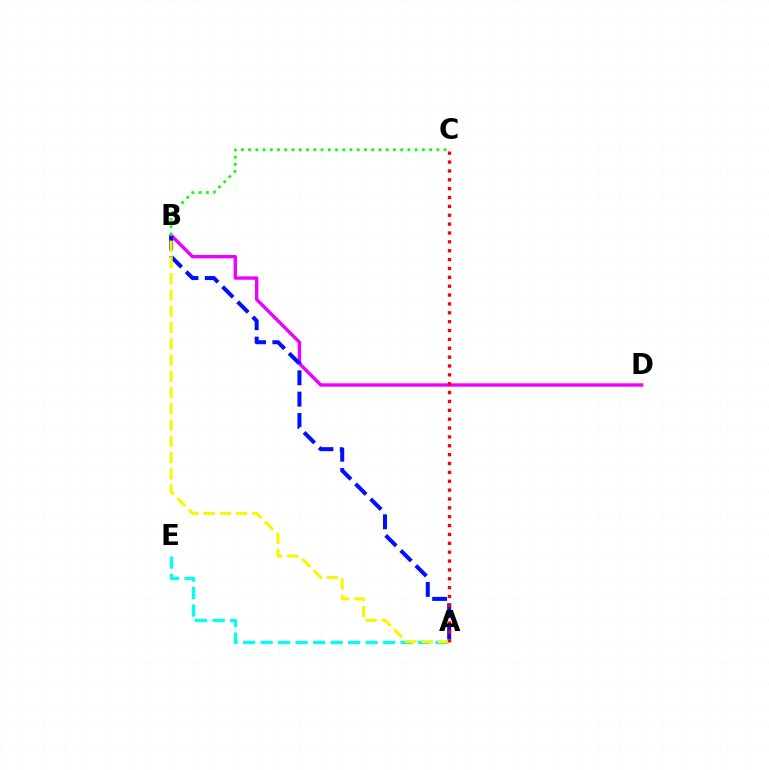{('A', 'E'): [{'color': '#00fff6', 'line_style': 'dashed', 'thickness': 2.38}], ('B', 'D'): [{'color': '#ee00ff', 'line_style': 'solid', 'thickness': 2.44}], ('A', 'B'): [{'color': '#0010ff', 'line_style': 'dashed', 'thickness': 2.9}, {'color': '#fcf500', 'line_style': 'dashed', 'thickness': 2.21}], ('B', 'C'): [{'color': '#08ff00', 'line_style': 'dotted', 'thickness': 1.97}], ('A', 'C'): [{'color': '#ff0000', 'line_style': 'dotted', 'thickness': 2.41}]}